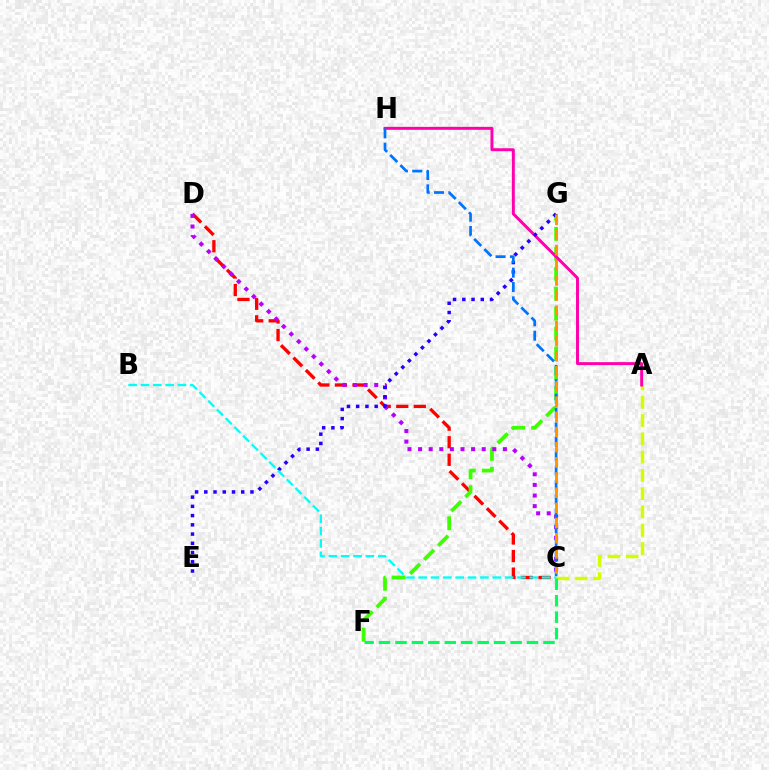{('C', 'D'): [{'color': '#ff0000', 'line_style': 'dashed', 'thickness': 2.38}, {'color': '#b900ff', 'line_style': 'dotted', 'thickness': 2.88}], ('F', 'G'): [{'color': '#3dff00', 'line_style': 'dashed', 'thickness': 2.71}], ('A', 'C'): [{'color': '#d1ff00', 'line_style': 'dashed', 'thickness': 2.48}], ('A', 'H'): [{'color': '#ff00ac', 'line_style': 'solid', 'thickness': 2.13}], ('E', 'G'): [{'color': '#2500ff', 'line_style': 'dotted', 'thickness': 2.51}], ('C', 'H'): [{'color': '#0074ff', 'line_style': 'dashed', 'thickness': 1.95}], ('C', 'F'): [{'color': '#00ff5c', 'line_style': 'dashed', 'thickness': 2.23}], ('B', 'C'): [{'color': '#00fff6', 'line_style': 'dashed', 'thickness': 1.68}], ('C', 'G'): [{'color': '#ff9400', 'line_style': 'dashed', 'thickness': 2.06}]}